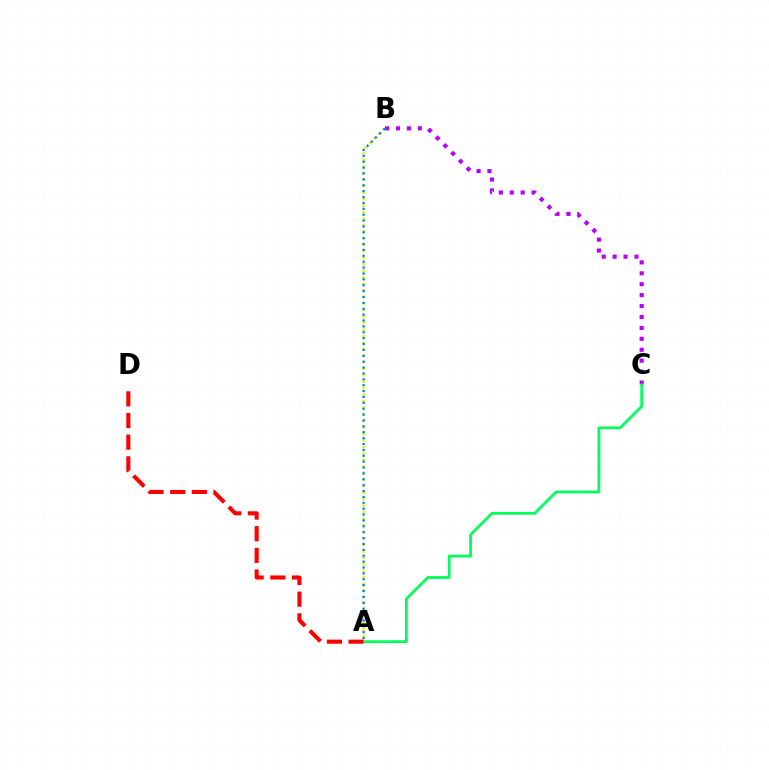{('B', 'C'): [{'color': '#b900ff', 'line_style': 'dotted', 'thickness': 2.97}], ('A', 'C'): [{'color': '#00ff5c', 'line_style': 'solid', 'thickness': 2.0}], ('A', 'D'): [{'color': '#ff0000', 'line_style': 'dashed', 'thickness': 2.94}], ('A', 'B'): [{'color': '#d1ff00', 'line_style': 'dotted', 'thickness': 1.77}, {'color': '#0074ff', 'line_style': 'dotted', 'thickness': 1.6}]}